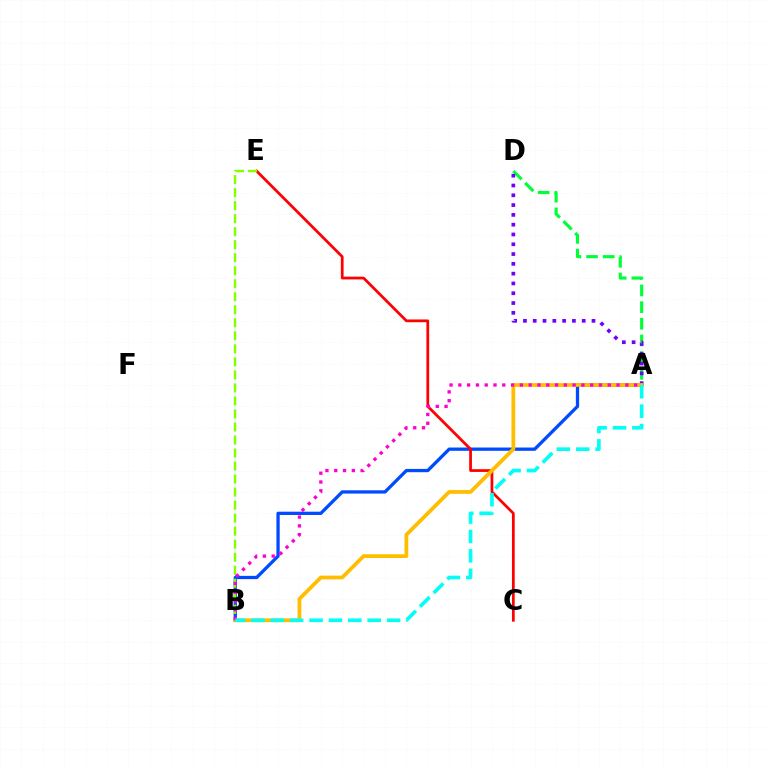{('A', 'B'): [{'color': '#004bff', 'line_style': 'solid', 'thickness': 2.36}, {'color': '#ffbd00', 'line_style': 'solid', 'thickness': 2.71}, {'color': '#ff00cf', 'line_style': 'dotted', 'thickness': 2.39}, {'color': '#00fff6', 'line_style': 'dashed', 'thickness': 2.63}], ('A', 'D'): [{'color': '#00ff39', 'line_style': 'dashed', 'thickness': 2.27}, {'color': '#7200ff', 'line_style': 'dotted', 'thickness': 2.66}], ('C', 'E'): [{'color': '#ff0000', 'line_style': 'solid', 'thickness': 1.98}], ('B', 'E'): [{'color': '#84ff00', 'line_style': 'dashed', 'thickness': 1.77}]}